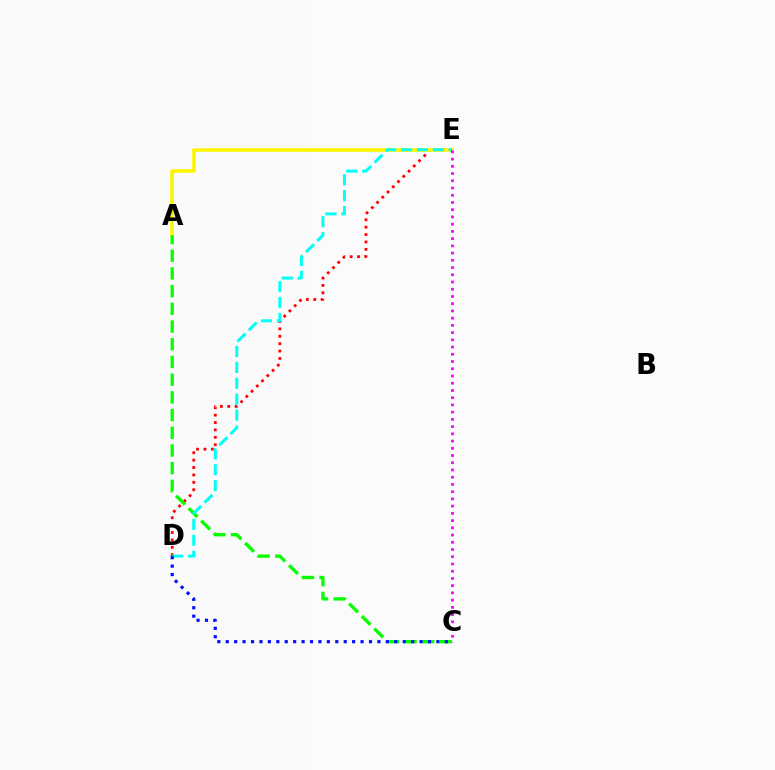{('D', 'E'): [{'color': '#ff0000', 'line_style': 'dotted', 'thickness': 2.01}, {'color': '#00fff6', 'line_style': 'dashed', 'thickness': 2.16}], ('A', 'E'): [{'color': '#fcf500', 'line_style': 'solid', 'thickness': 2.57}], ('A', 'C'): [{'color': '#08ff00', 'line_style': 'dashed', 'thickness': 2.4}], ('C', 'D'): [{'color': '#0010ff', 'line_style': 'dotted', 'thickness': 2.29}], ('C', 'E'): [{'color': '#ee00ff', 'line_style': 'dotted', 'thickness': 1.96}]}